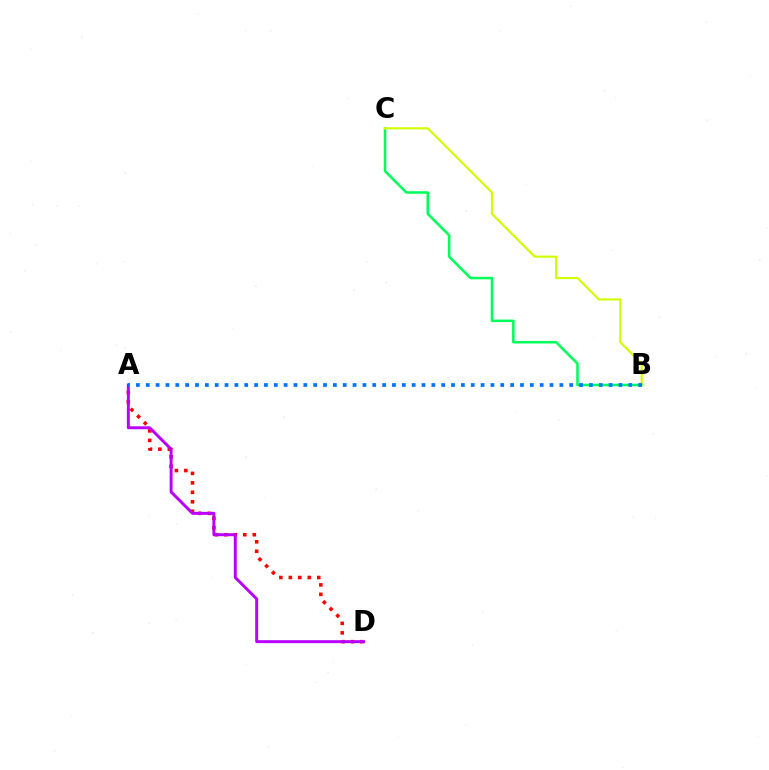{('A', 'D'): [{'color': '#ff0000', 'line_style': 'dotted', 'thickness': 2.57}, {'color': '#b900ff', 'line_style': 'solid', 'thickness': 2.13}], ('B', 'C'): [{'color': '#00ff5c', 'line_style': 'solid', 'thickness': 1.83}, {'color': '#d1ff00', 'line_style': 'solid', 'thickness': 1.57}], ('A', 'B'): [{'color': '#0074ff', 'line_style': 'dotted', 'thickness': 2.68}]}